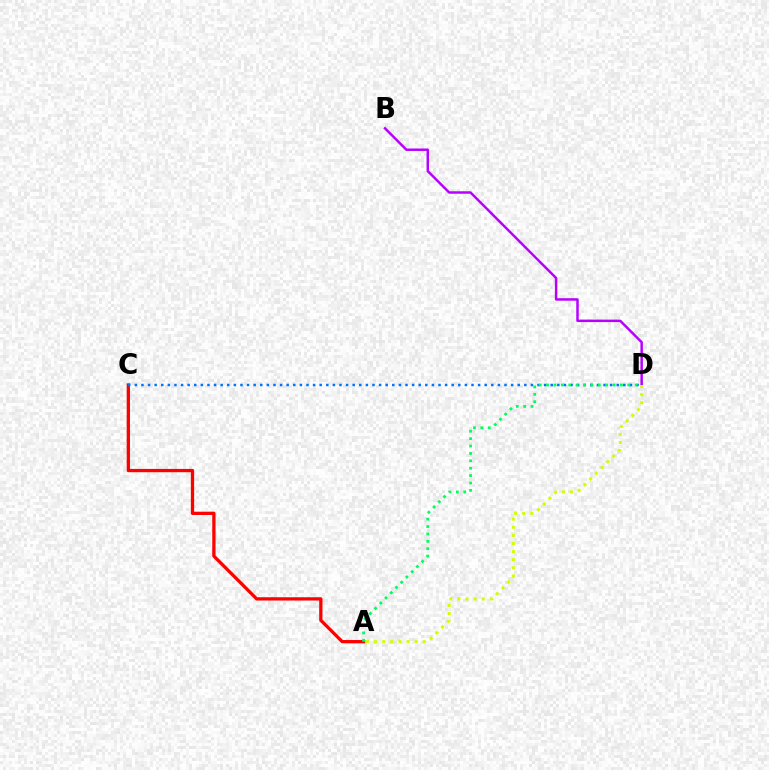{('A', 'C'): [{'color': '#ff0000', 'line_style': 'solid', 'thickness': 2.36}], ('C', 'D'): [{'color': '#0074ff', 'line_style': 'dotted', 'thickness': 1.79}], ('A', 'D'): [{'color': '#00ff5c', 'line_style': 'dotted', 'thickness': 2.01}, {'color': '#d1ff00', 'line_style': 'dotted', 'thickness': 2.2}], ('B', 'D'): [{'color': '#b900ff', 'line_style': 'solid', 'thickness': 1.79}]}